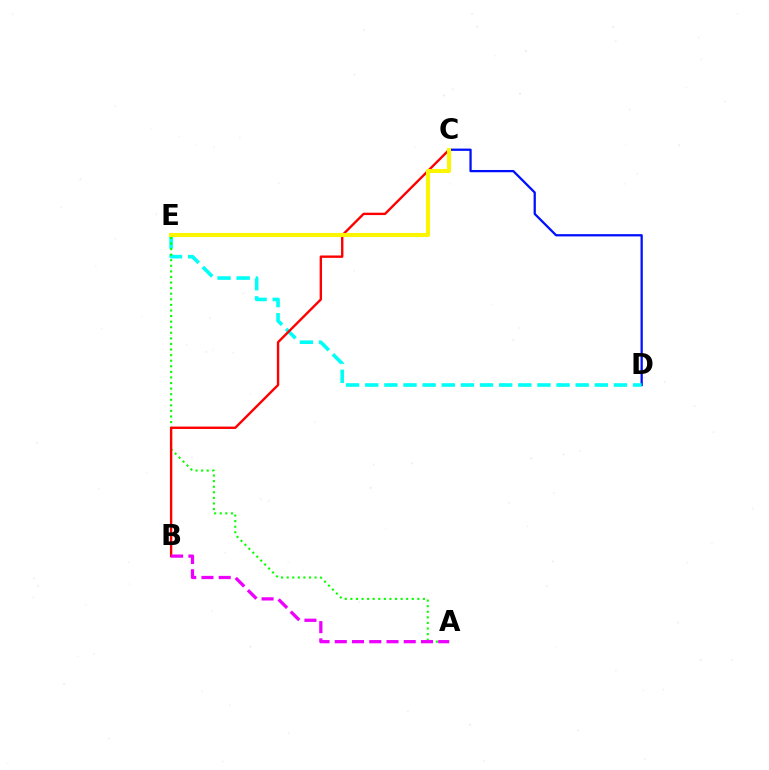{('C', 'D'): [{'color': '#0010ff', 'line_style': 'solid', 'thickness': 1.64}], ('D', 'E'): [{'color': '#00fff6', 'line_style': 'dashed', 'thickness': 2.6}], ('A', 'E'): [{'color': '#08ff00', 'line_style': 'dotted', 'thickness': 1.52}], ('B', 'C'): [{'color': '#ff0000', 'line_style': 'solid', 'thickness': 1.71}], ('A', 'B'): [{'color': '#ee00ff', 'line_style': 'dashed', 'thickness': 2.34}], ('C', 'E'): [{'color': '#fcf500', 'line_style': 'solid', 'thickness': 2.91}]}